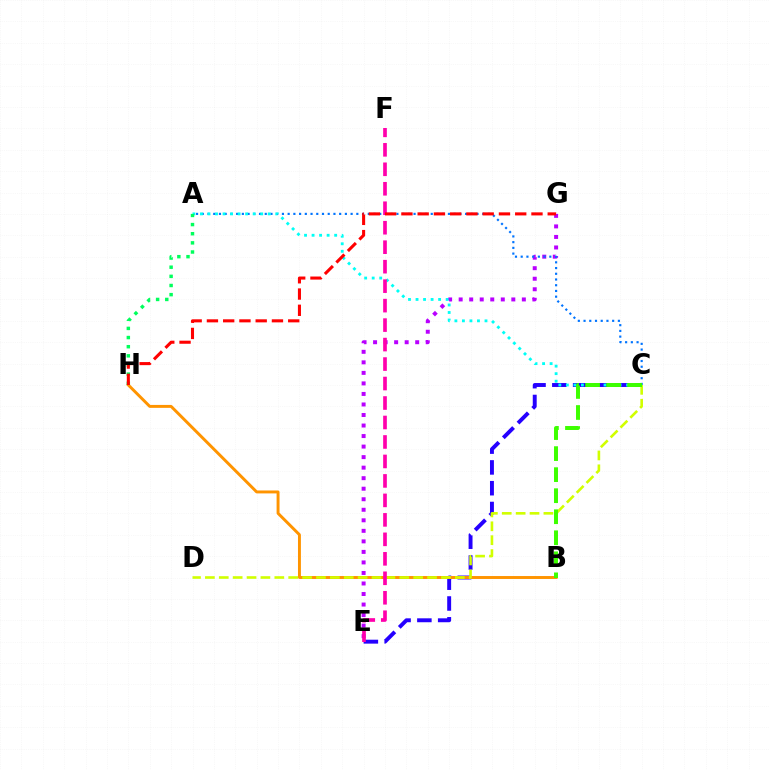{('E', 'G'): [{'color': '#b900ff', 'line_style': 'dotted', 'thickness': 2.86}], ('A', 'C'): [{'color': '#0074ff', 'line_style': 'dotted', 'thickness': 1.56}, {'color': '#00fff6', 'line_style': 'dotted', 'thickness': 2.05}], ('C', 'E'): [{'color': '#2500ff', 'line_style': 'dashed', 'thickness': 2.82}], ('B', 'H'): [{'color': '#ff9400', 'line_style': 'solid', 'thickness': 2.11}], ('C', 'D'): [{'color': '#d1ff00', 'line_style': 'dashed', 'thickness': 1.89}], ('E', 'F'): [{'color': '#ff00ac', 'line_style': 'dashed', 'thickness': 2.65}], ('B', 'C'): [{'color': '#3dff00', 'line_style': 'dashed', 'thickness': 2.86}], ('A', 'H'): [{'color': '#00ff5c', 'line_style': 'dotted', 'thickness': 2.48}], ('G', 'H'): [{'color': '#ff0000', 'line_style': 'dashed', 'thickness': 2.21}]}